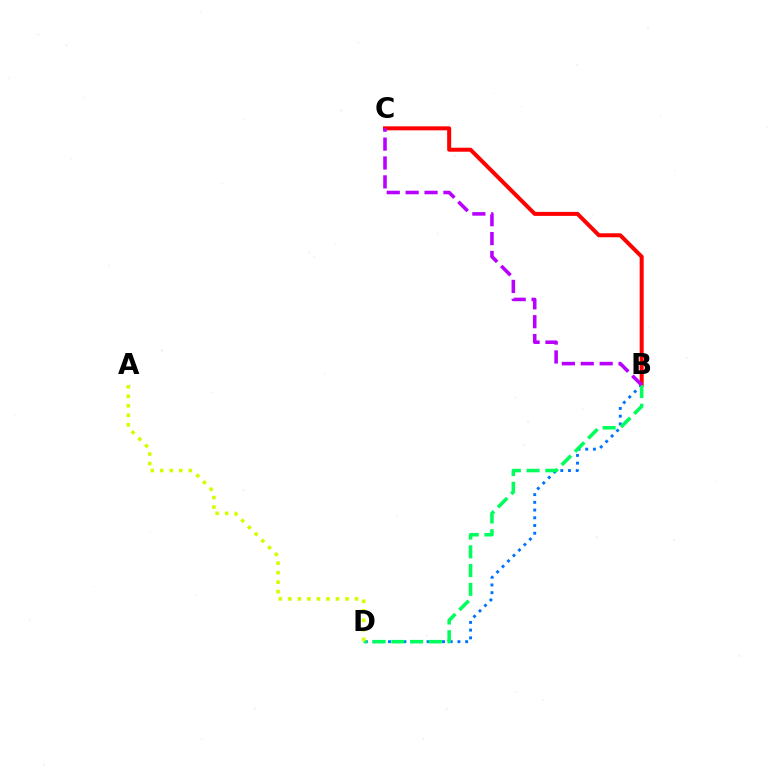{('B', 'D'): [{'color': '#0074ff', 'line_style': 'dotted', 'thickness': 2.1}, {'color': '#00ff5c', 'line_style': 'dashed', 'thickness': 2.55}], ('B', 'C'): [{'color': '#ff0000', 'line_style': 'solid', 'thickness': 2.88}, {'color': '#b900ff', 'line_style': 'dashed', 'thickness': 2.57}], ('A', 'D'): [{'color': '#d1ff00', 'line_style': 'dotted', 'thickness': 2.59}]}